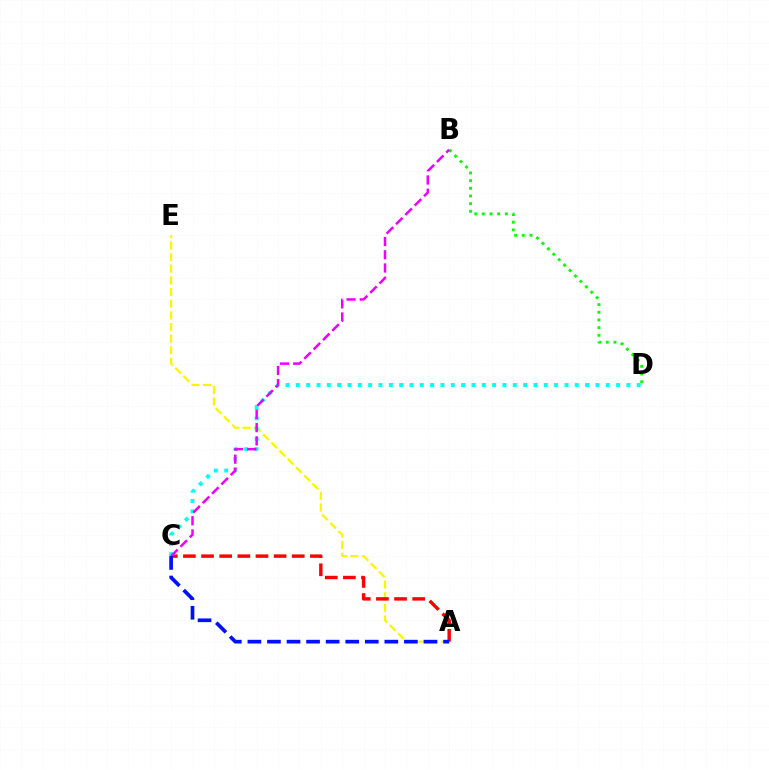{('A', 'E'): [{'color': '#fcf500', 'line_style': 'dashed', 'thickness': 1.58}], ('C', 'D'): [{'color': '#00fff6', 'line_style': 'dotted', 'thickness': 2.81}], ('A', 'C'): [{'color': '#ff0000', 'line_style': 'dashed', 'thickness': 2.46}, {'color': '#0010ff', 'line_style': 'dashed', 'thickness': 2.66}], ('B', 'D'): [{'color': '#08ff00', 'line_style': 'dotted', 'thickness': 2.08}], ('B', 'C'): [{'color': '#ee00ff', 'line_style': 'dashed', 'thickness': 1.8}]}